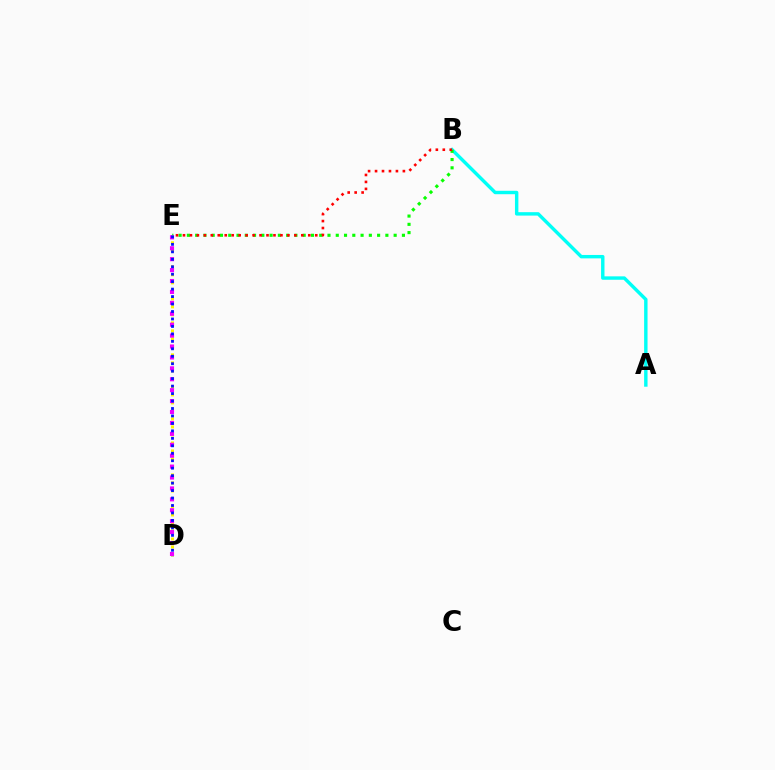{('A', 'B'): [{'color': '#00fff6', 'line_style': 'solid', 'thickness': 2.46}], ('B', 'E'): [{'color': '#08ff00', 'line_style': 'dotted', 'thickness': 2.25}, {'color': '#ff0000', 'line_style': 'dotted', 'thickness': 1.89}], ('D', 'E'): [{'color': '#fcf500', 'line_style': 'dotted', 'thickness': 2.17}, {'color': '#ee00ff', 'line_style': 'dotted', 'thickness': 2.97}, {'color': '#0010ff', 'line_style': 'dotted', 'thickness': 2.03}]}